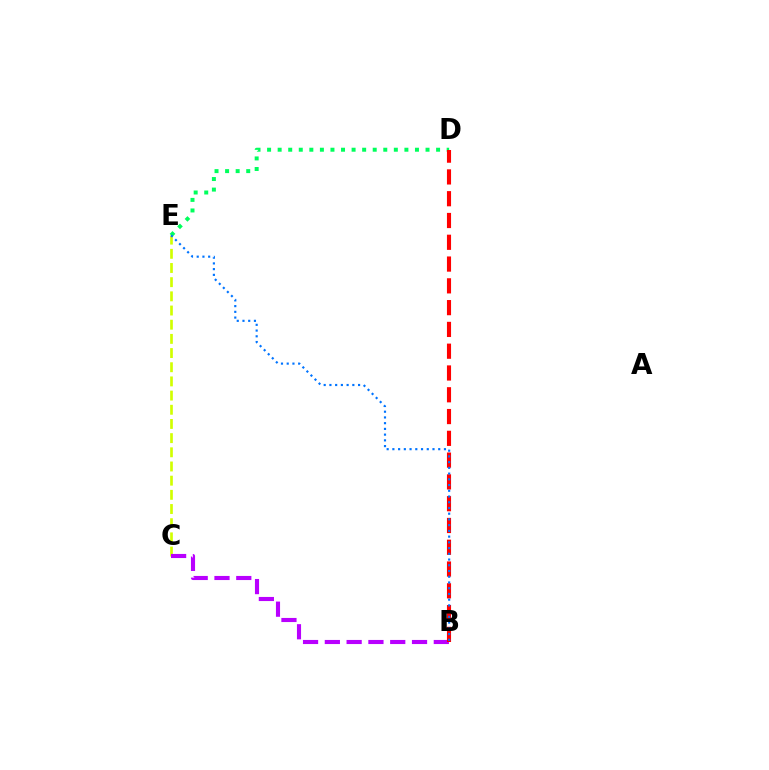{('C', 'E'): [{'color': '#d1ff00', 'line_style': 'dashed', 'thickness': 1.93}], ('D', 'E'): [{'color': '#00ff5c', 'line_style': 'dotted', 'thickness': 2.87}], ('B', 'C'): [{'color': '#b900ff', 'line_style': 'dashed', 'thickness': 2.96}], ('B', 'D'): [{'color': '#ff0000', 'line_style': 'dashed', 'thickness': 2.96}], ('B', 'E'): [{'color': '#0074ff', 'line_style': 'dotted', 'thickness': 1.56}]}